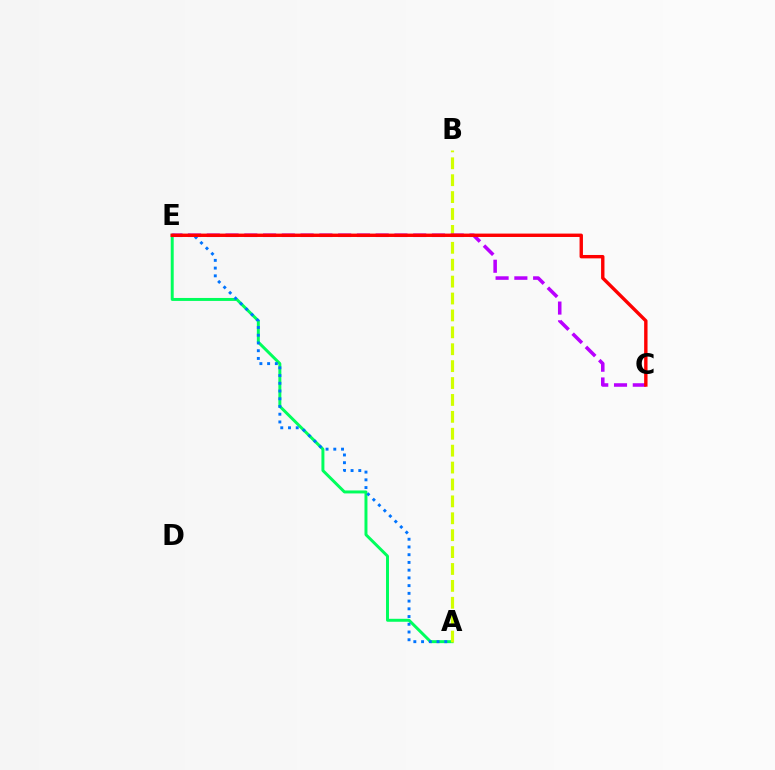{('A', 'E'): [{'color': '#00ff5c', 'line_style': 'solid', 'thickness': 2.13}, {'color': '#0074ff', 'line_style': 'dotted', 'thickness': 2.1}], ('A', 'B'): [{'color': '#d1ff00', 'line_style': 'dashed', 'thickness': 2.3}], ('C', 'E'): [{'color': '#b900ff', 'line_style': 'dashed', 'thickness': 2.55}, {'color': '#ff0000', 'line_style': 'solid', 'thickness': 2.44}]}